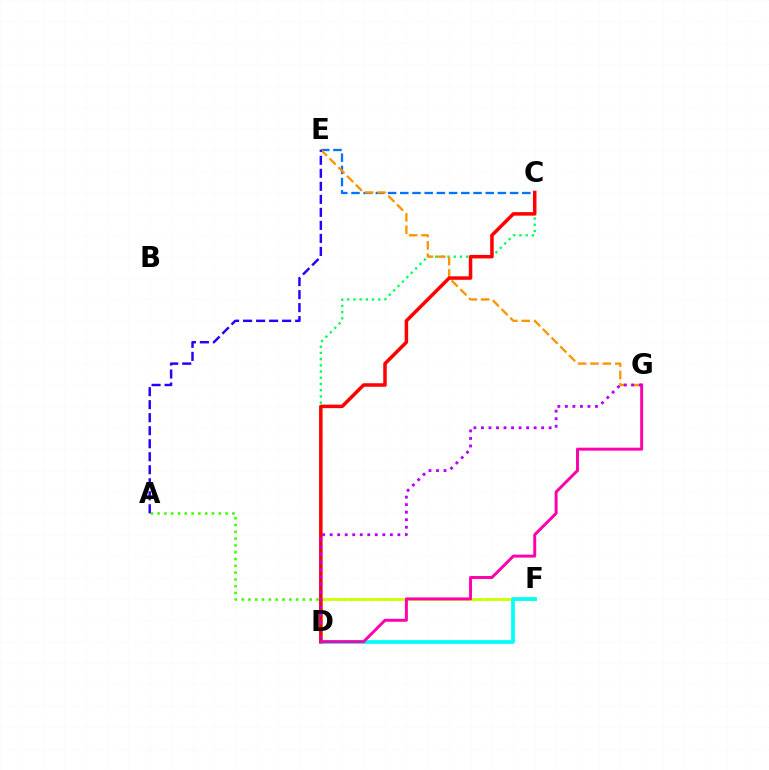{('C', 'E'): [{'color': '#0074ff', 'line_style': 'dashed', 'thickness': 1.66}], ('A', 'F'): [{'color': '#3dff00', 'line_style': 'dotted', 'thickness': 1.85}], ('C', 'D'): [{'color': '#00ff5c', 'line_style': 'dotted', 'thickness': 1.69}, {'color': '#ff0000', 'line_style': 'solid', 'thickness': 2.53}], ('D', 'F'): [{'color': '#d1ff00', 'line_style': 'solid', 'thickness': 1.96}, {'color': '#00fff6', 'line_style': 'solid', 'thickness': 2.68}], ('E', 'G'): [{'color': '#ff9400', 'line_style': 'dashed', 'thickness': 1.68}], ('A', 'E'): [{'color': '#2500ff', 'line_style': 'dashed', 'thickness': 1.77}], ('D', 'G'): [{'color': '#ff00ac', 'line_style': 'solid', 'thickness': 2.13}, {'color': '#b900ff', 'line_style': 'dotted', 'thickness': 2.04}]}